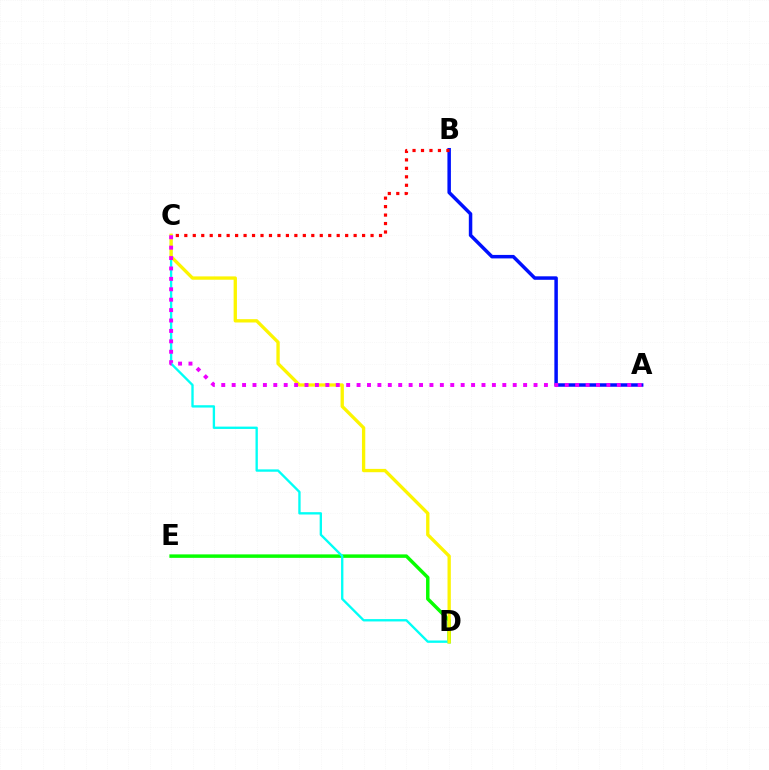{('A', 'B'): [{'color': '#0010ff', 'line_style': 'solid', 'thickness': 2.51}], ('D', 'E'): [{'color': '#08ff00', 'line_style': 'solid', 'thickness': 2.49}], ('C', 'D'): [{'color': '#00fff6', 'line_style': 'solid', 'thickness': 1.69}, {'color': '#fcf500', 'line_style': 'solid', 'thickness': 2.39}], ('A', 'C'): [{'color': '#ee00ff', 'line_style': 'dotted', 'thickness': 2.83}], ('B', 'C'): [{'color': '#ff0000', 'line_style': 'dotted', 'thickness': 2.3}]}